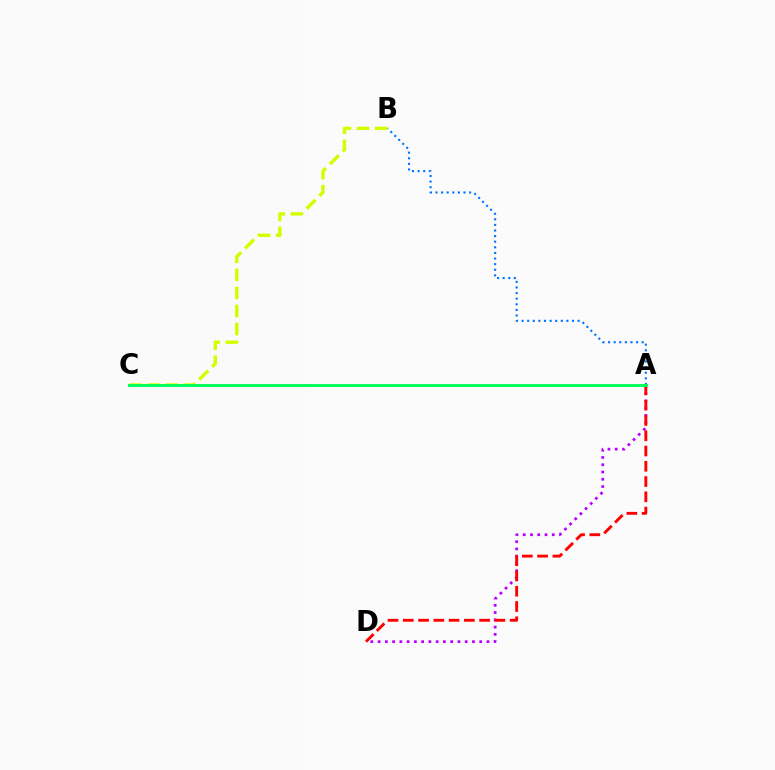{('A', 'D'): [{'color': '#b900ff', 'line_style': 'dotted', 'thickness': 1.97}, {'color': '#ff0000', 'line_style': 'dashed', 'thickness': 2.07}], ('A', 'B'): [{'color': '#0074ff', 'line_style': 'dotted', 'thickness': 1.52}], ('B', 'C'): [{'color': '#d1ff00', 'line_style': 'dashed', 'thickness': 2.46}], ('A', 'C'): [{'color': '#00ff5c', 'line_style': 'solid', 'thickness': 2.1}]}